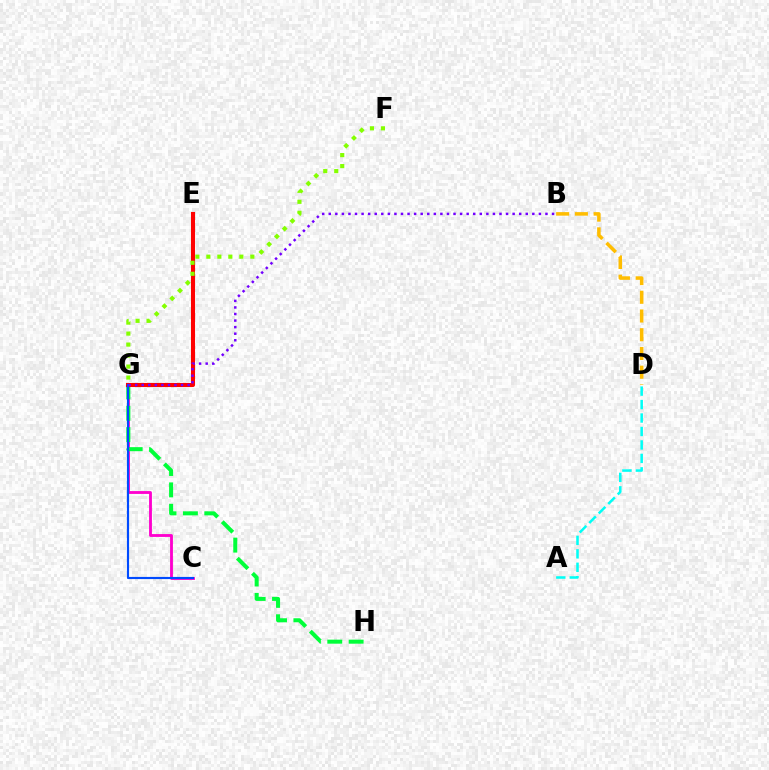{('C', 'G'): [{'color': '#ff00cf', 'line_style': 'solid', 'thickness': 2.04}, {'color': '#004bff', 'line_style': 'solid', 'thickness': 1.55}], ('A', 'D'): [{'color': '#00fff6', 'line_style': 'dashed', 'thickness': 1.83}], ('G', 'H'): [{'color': '#00ff39', 'line_style': 'dashed', 'thickness': 2.9}], ('B', 'D'): [{'color': '#ffbd00', 'line_style': 'dashed', 'thickness': 2.54}], ('E', 'G'): [{'color': '#ff0000', 'line_style': 'solid', 'thickness': 2.93}], ('B', 'G'): [{'color': '#7200ff', 'line_style': 'dotted', 'thickness': 1.78}], ('F', 'G'): [{'color': '#84ff00', 'line_style': 'dotted', 'thickness': 2.99}]}